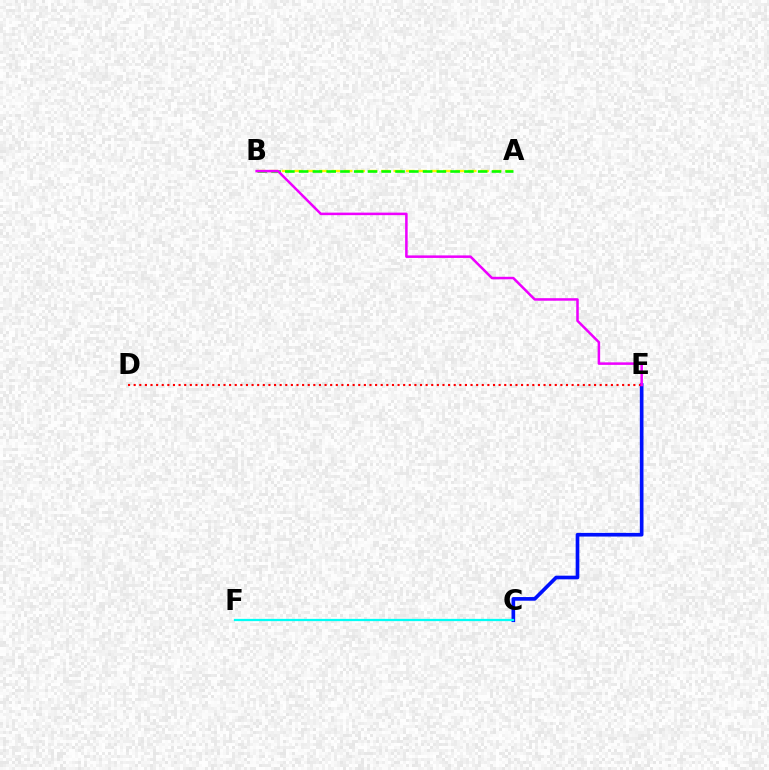{('C', 'E'): [{'color': '#0010ff', 'line_style': 'solid', 'thickness': 2.64}], ('A', 'B'): [{'color': '#fcf500', 'line_style': 'dashed', 'thickness': 1.69}, {'color': '#08ff00', 'line_style': 'dashed', 'thickness': 1.87}], ('C', 'F'): [{'color': '#00fff6', 'line_style': 'solid', 'thickness': 1.63}], ('D', 'E'): [{'color': '#ff0000', 'line_style': 'dotted', 'thickness': 1.53}], ('B', 'E'): [{'color': '#ee00ff', 'line_style': 'solid', 'thickness': 1.82}]}